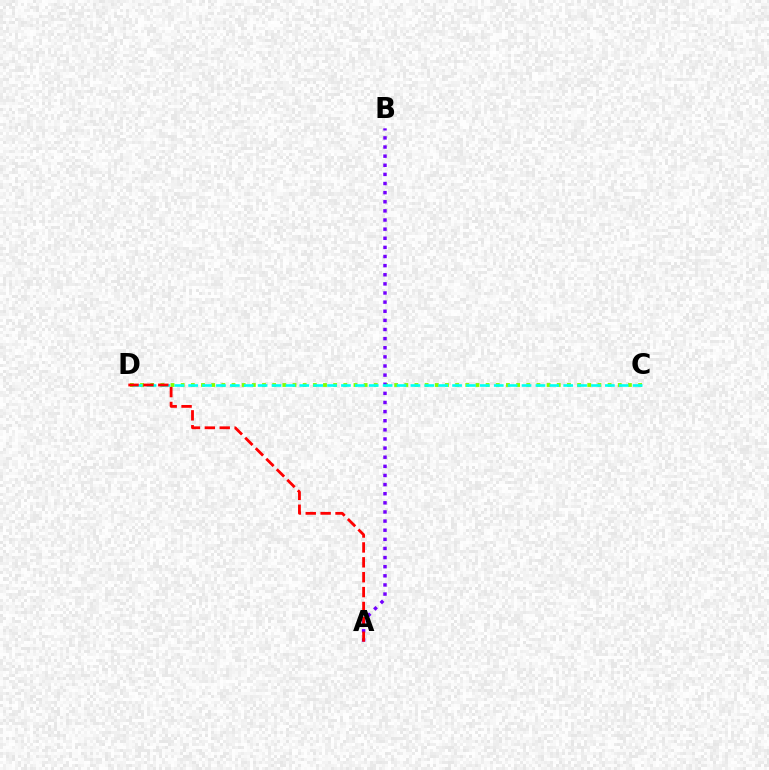{('C', 'D'): [{'color': '#84ff00', 'line_style': 'dotted', 'thickness': 2.76}, {'color': '#00fff6', 'line_style': 'dashed', 'thickness': 1.89}], ('A', 'B'): [{'color': '#7200ff', 'line_style': 'dotted', 'thickness': 2.48}], ('A', 'D'): [{'color': '#ff0000', 'line_style': 'dashed', 'thickness': 2.02}]}